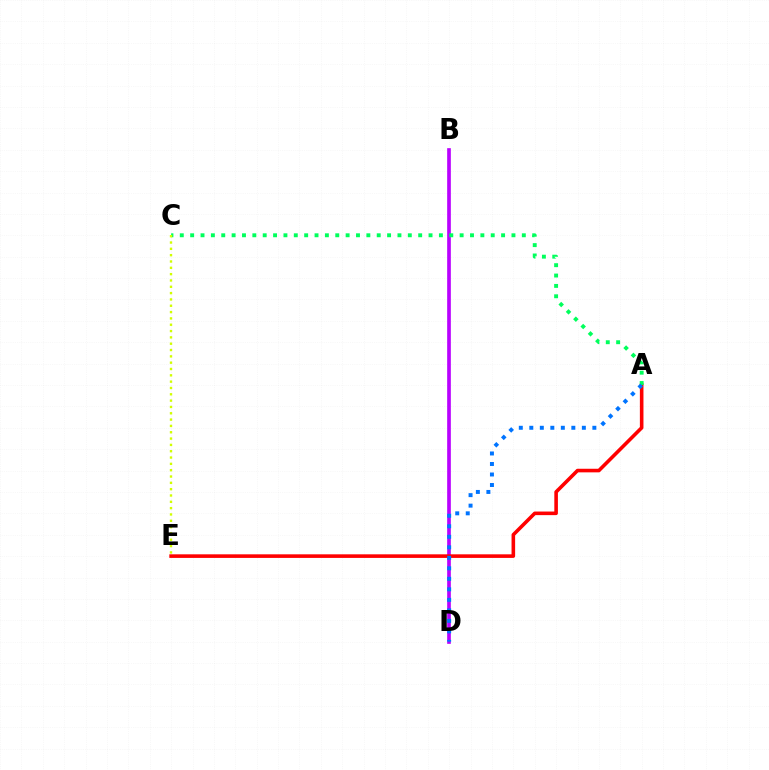{('B', 'D'): [{'color': '#b900ff', 'line_style': 'solid', 'thickness': 2.64}], ('A', 'E'): [{'color': '#ff0000', 'line_style': 'solid', 'thickness': 2.59}], ('A', 'C'): [{'color': '#00ff5c', 'line_style': 'dotted', 'thickness': 2.82}], ('A', 'D'): [{'color': '#0074ff', 'line_style': 'dotted', 'thickness': 2.85}], ('C', 'E'): [{'color': '#d1ff00', 'line_style': 'dotted', 'thickness': 1.72}]}